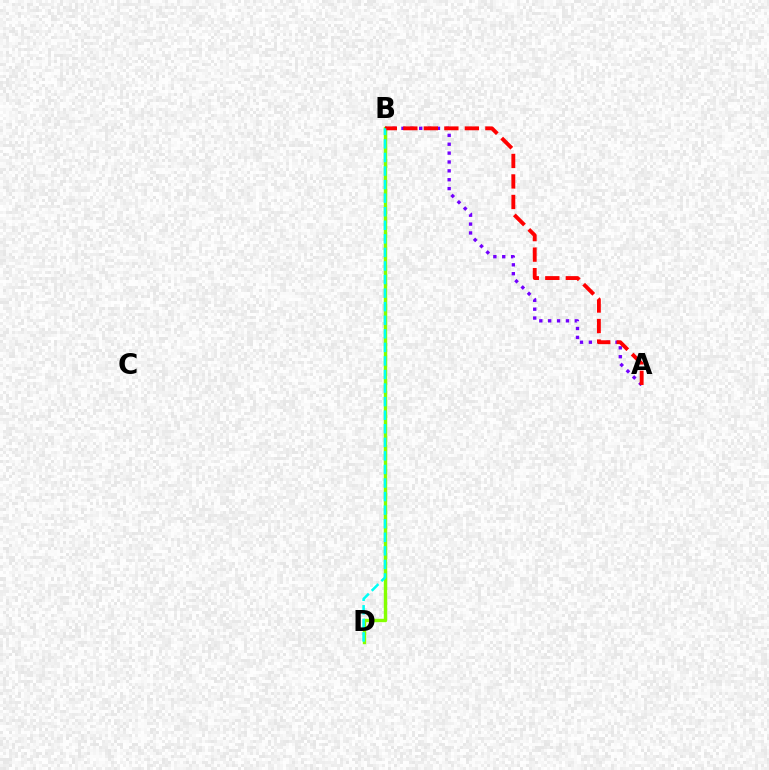{('A', 'B'): [{'color': '#7200ff', 'line_style': 'dotted', 'thickness': 2.41}, {'color': '#ff0000', 'line_style': 'dashed', 'thickness': 2.79}], ('B', 'D'): [{'color': '#84ff00', 'line_style': 'solid', 'thickness': 2.45}, {'color': '#00fff6', 'line_style': 'dashed', 'thickness': 1.84}]}